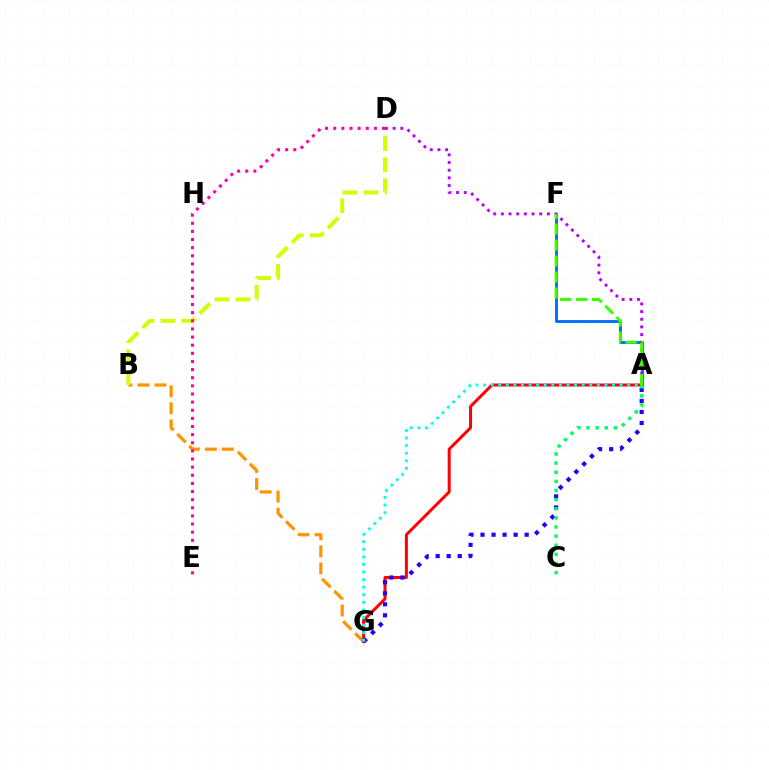{('B', 'G'): [{'color': '#ff9400', 'line_style': 'dashed', 'thickness': 2.31}], ('A', 'F'): [{'color': '#0074ff', 'line_style': 'solid', 'thickness': 2.13}, {'color': '#3dff00', 'line_style': 'dashed', 'thickness': 2.17}], ('B', 'D'): [{'color': '#d1ff00', 'line_style': 'dashed', 'thickness': 2.85}], ('D', 'E'): [{'color': '#ff00ac', 'line_style': 'dotted', 'thickness': 2.21}], ('A', 'G'): [{'color': '#ff0000', 'line_style': 'solid', 'thickness': 2.15}, {'color': '#2500ff', 'line_style': 'dotted', 'thickness': 3.0}, {'color': '#00fff6', 'line_style': 'dotted', 'thickness': 2.06}], ('A', 'C'): [{'color': '#00ff5c', 'line_style': 'dotted', 'thickness': 2.48}], ('A', 'D'): [{'color': '#b900ff', 'line_style': 'dotted', 'thickness': 2.08}]}